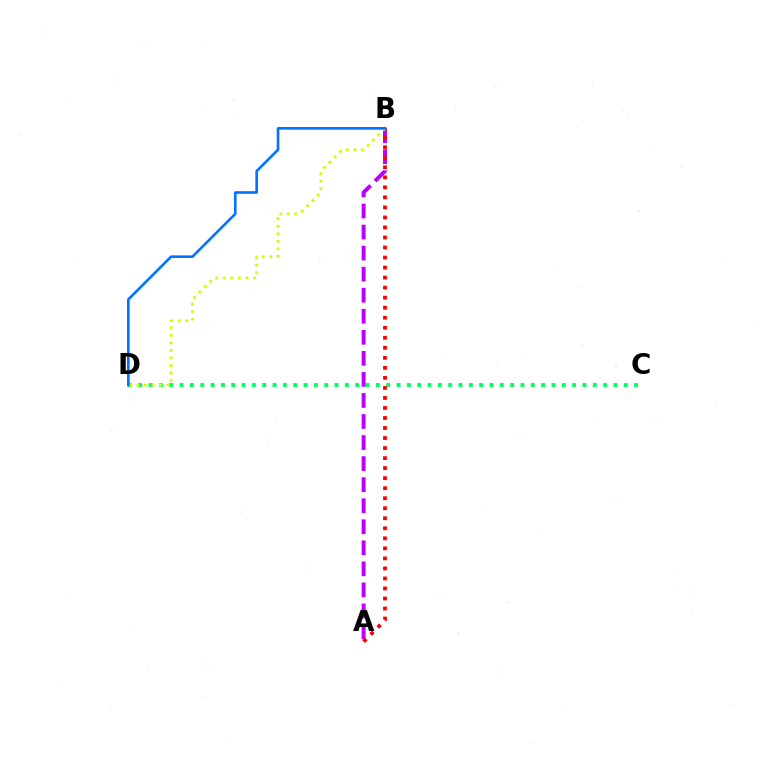{('C', 'D'): [{'color': '#00ff5c', 'line_style': 'dotted', 'thickness': 2.81}], ('A', 'B'): [{'color': '#b900ff', 'line_style': 'dashed', 'thickness': 2.86}, {'color': '#ff0000', 'line_style': 'dotted', 'thickness': 2.72}], ('B', 'D'): [{'color': '#d1ff00', 'line_style': 'dotted', 'thickness': 2.05}, {'color': '#0074ff', 'line_style': 'solid', 'thickness': 1.9}]}